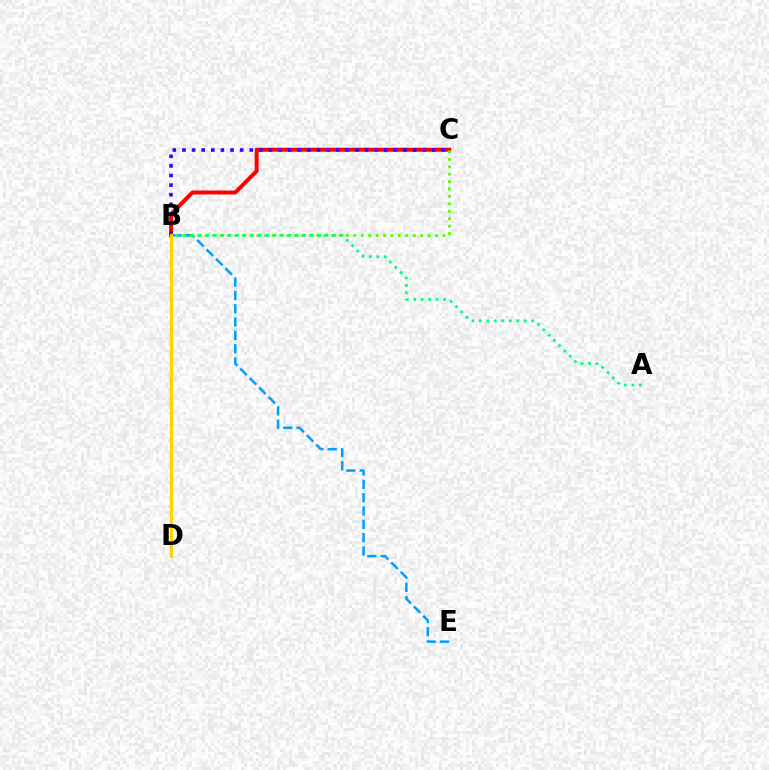{('B', 'C'): [{'color': '#ff0000', 'line_style': 'solid', 'thickness': 2.86}, {'color': '#3700ff', 'line_style': 'dotted', 'thickness': 2.61}, {'color': '#4fff00', 'line_style': 'dotted', 'thickness': 2.02}], ('B', 'E'): [{'color': '#009eff', 'line_style': 'dashed', 'thickness': 1.81}], ('B', 'D'): [{'color': '#ff00ed', 'line_style': 'solid', 'thickness': 1.52}, {'color': '#ffd500', 'line_style': 'solid', 'thickness': 2.17}], ('A', 'B'): [{'color': '#00ff86', 'line_style': 'dotted', 'thickness': 2.03}]}